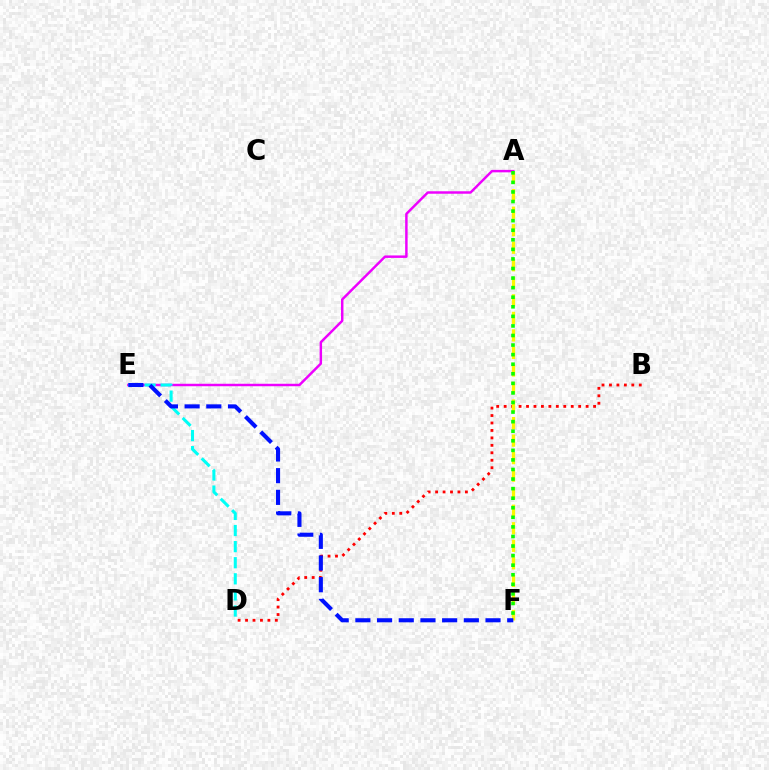{('B', 'D'): [{'color': '#ff0000', 'line_style': 'dotted', 'thickness': 2.02}], ('A', 'E'): [{'color': '#ee00ff', 'line_style': 'solid', 'thickness': 1.78}], ('A', 'F'): [{'color': '#fcf500', 'line_style': 'dashed', 'thickness': 2.38}, {'color': '#08ff00', 'line_style': 'dotted', 'thickness': 2.6}], ('D', 'E'): [{'color': '#00fff6', 'line_style': 'dashed', 'thickness': 2.19}], ('E', 'F'): [{'color': '#0010ff', 'line_style': 'dashed', 'thickness': 2.95}]}